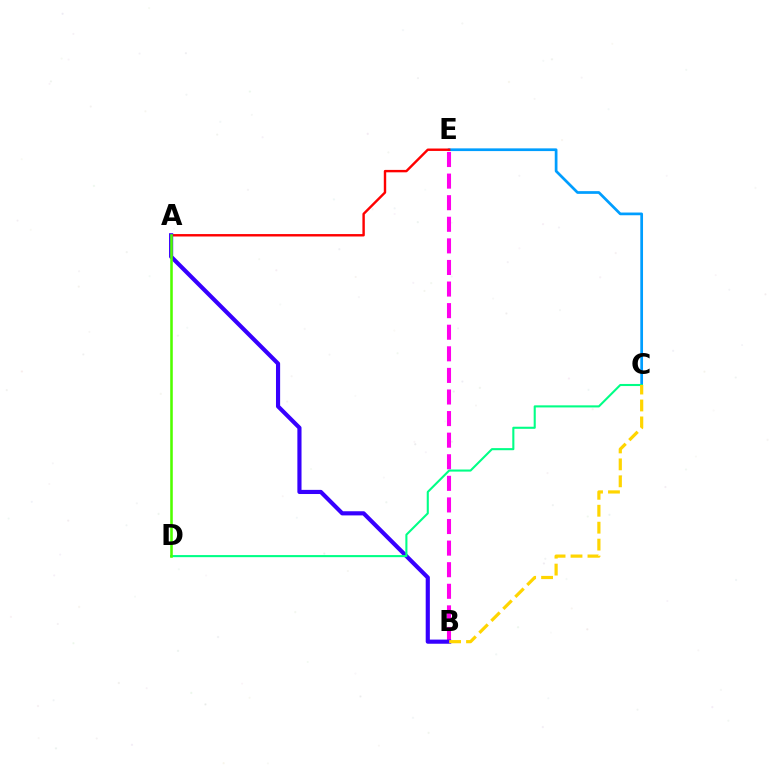{('C', 'E'): [{'color': '#009eff', 'line_style': 'solid', 'thickness': 1.96}], ('B', 'E'): [{'color': '#ff00ed', 'line_style': 'dashed', 'thickness': 2.93}], ('A', 'E'): [{'color': '#ff0000', 'line_style': 'solid', 'thickness': 1.74}], ('A', 'B'): [{'color': '#3700ff', 'line_style': 'solid', 'thickness': 2.99}], ('C', 'D'): [{'color': '#00ff86', 'line_style': 'solid', 'thickness': 1.51}], ('B', 'C'): [{'color': '#ffd500', 'line_style': 'dashed', 'thickness': 2.3}], ('A', 'D'): [{'color': '#4fff00', 'line_style': 'solid', 'thickness': 1.85}]}